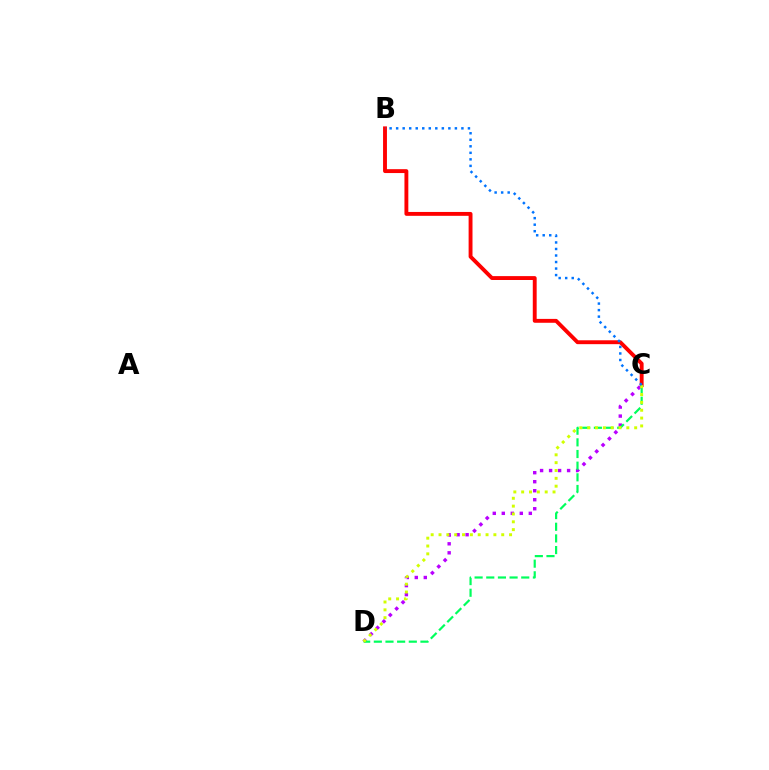{('B', 'C'): [{'color': '#ff0000', 'line_style': 'solid', 'thickness': 2.79}, {'color': '#0074ff', 'line_style': 'dotted', 'thickness': 1.77}], ('C', 'D'): [{'color': '#b900ff', 'line_style': 'dotted', 'thickness': 2.45}, {'color': '#00ff5c', 'line_style': 'dashed', 'thickness': 1.58}, {'color': '#d1ff00', 'line_style': 'dotted', 'thickness': 2.13}]}